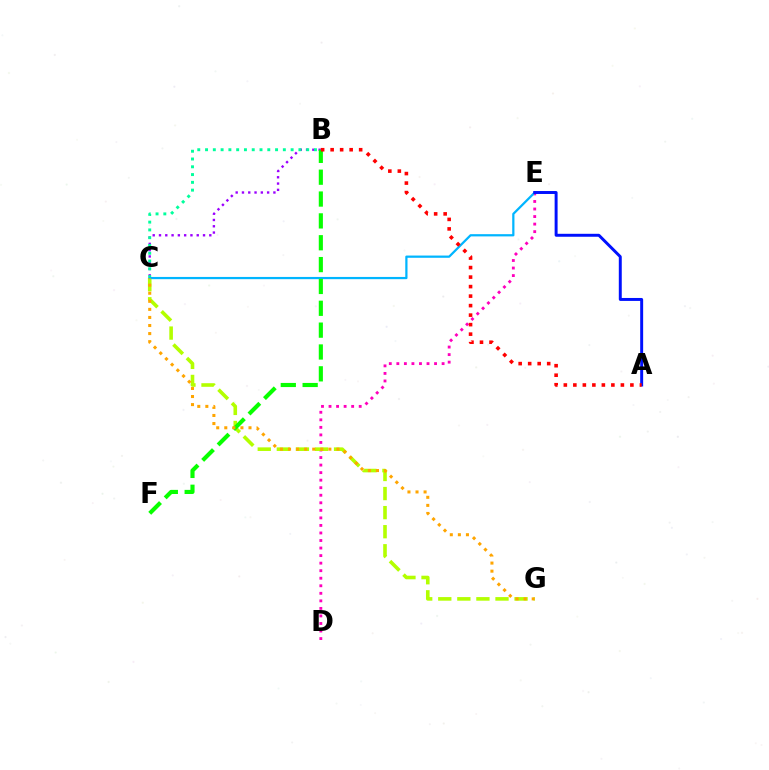{('B', 'C'): [{'color': '#9b00ff', 'line_style': 'dotted', 'thickness': 1.71}, {'color': '#00ff9d', 'line_style': 'dotted', 'thickness': 2.11}], ('D', 'E'): [{'color': '#ff00bd', 'line_style': 'dotted', 'thickness': 2.05}], ('C', 'G'): [{'color': '#b3ff00', 'line_style': 'dashed', 'thickness': 2.59}, {'color': '#ffa500', 'line_style': 'dotted', 'thickness': 2.19}], ('C', 'E'): [{'color': '#00b5ff', 'line_style': 'solid', 'thickness': 1.61}], ('A', 'E'): [{'color': '#0010ff', 'line_style': 'solid', 'thickness': 2.13}], ('B', 'F'): [{'color': '#08ff00', 'line_style': 'dashed', 'thickness': 2.97}], ('A', 'B'): [{'color': '#ff0000', 'line_style': 'dotted', 'thickness': 2.58}]}